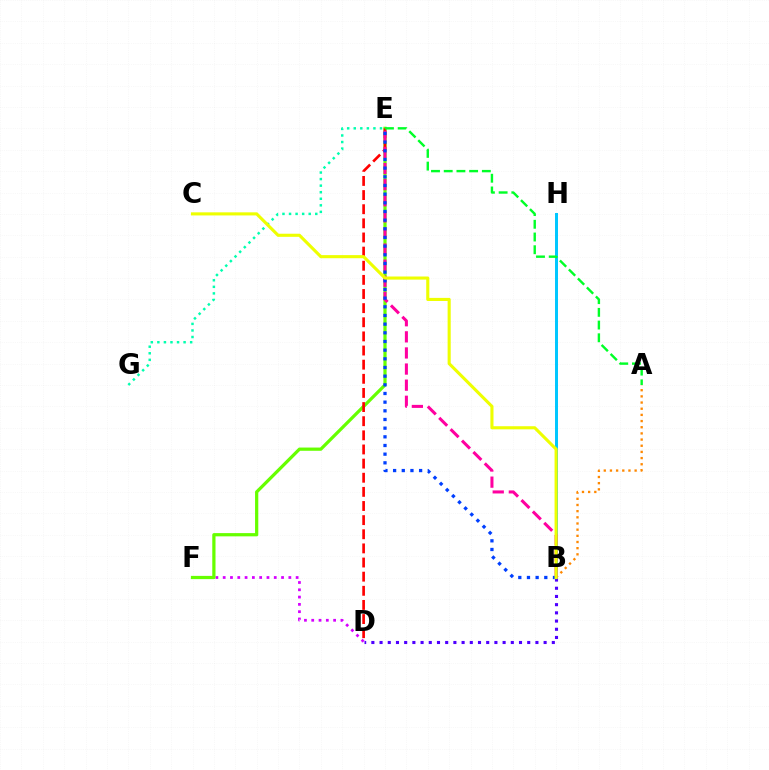{('B', 'H'): [{'color': '#00c7ff', 'line_style': 'solid', 'thickness': 2.14}], ('D', 'F'): [{'color': '#d600ff', 'line_style': 'dotted', 'thickness': 1.98}], ('A', 'B'): [{'color': '#ff8800', 'line_style': 'dotted', 'thickness': 1.68}], ('E', 'F'): [{'color': '#66ff00', 'line_style': 'solid', 'thickness': 2.33}], ('E', 'G'): [{'color': '#00ffaf', 'line_style': 'dotted', 'thickness': 1.78}], ('D', 'E'): [{'color': '#ff0000', 'line_style': 'dashed', 'thickness': 1.92}], ('B', 'E'): [{'color': '#ff00a0', 'line_style': 'dashed', 'thickness': 2.19}, {'color': '#003fff', 'line_style': 'dotted', 'thickness': 2.35}], ('B', 'D'): [{'color': '#4f00ff', 'line_style': 'dotted', 'thickness': 2.23}], ('A', 'E'): [{'color': '#00ff27', 'line_style': 'dashed', 'thickness': 1.73}], ('B', 'C'): [{'color': '#eeff00', 'line_style': 'solid', 'thickness': 2.24}]}